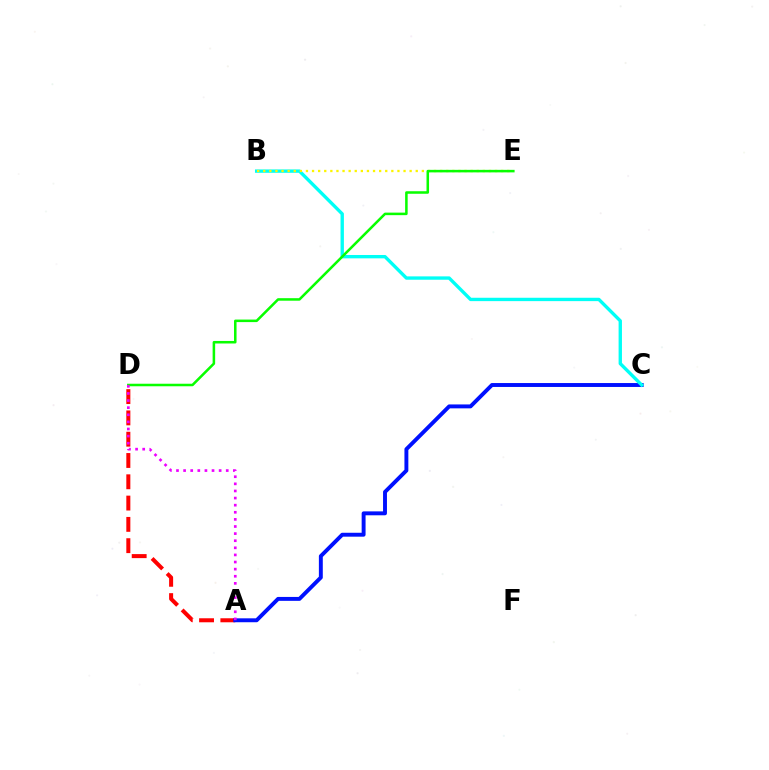{('A', 'D'): [{'color': '#ff0000', 'line_style': 'dashed', 'thickness': 2.89}, {'color': '#ee00ff', 'line_style': 'dotted', 'thickness': 1.93}], ('A', 'C'): [{'color': '#0010ff', 'line_style': 'solid', 'thickness': 2.82}], ('B', 'C'): [{'color': '#00fff6', 'line_style': 'solid', 'thickness': 2.42}], ('B', 'E'): [{'color': '#fcf500', 'line_style': 'dotted', 'thickness': 1.66}], ('D', 'E'): [{'color': '#08ff00', 'line_style': 'solid', 'thickness': 1.82}]}